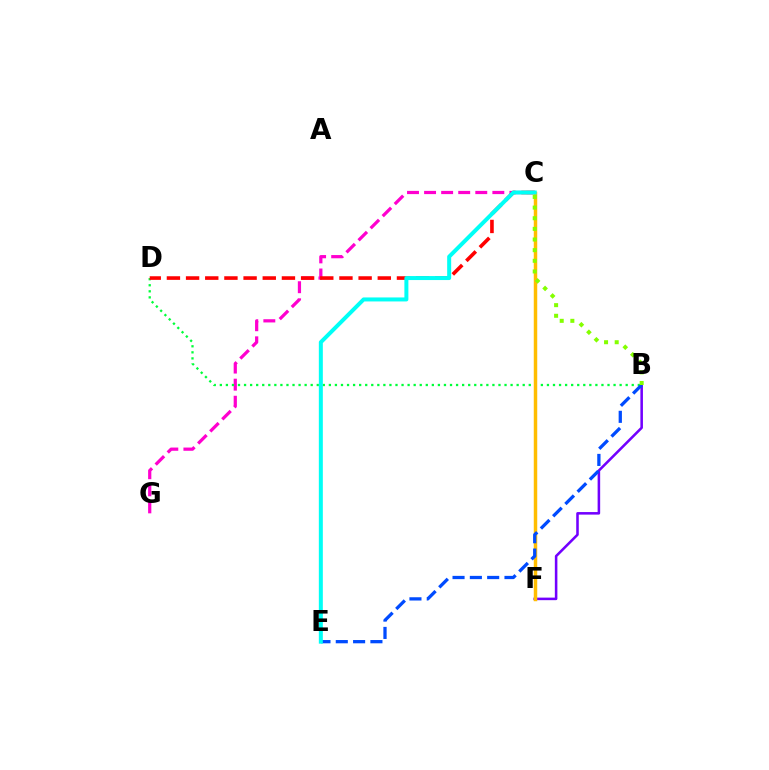{('C', 'G'): [{'color': '#ff00cf', 'line_style': 'dashed', 'thickness': 2.32}], ('B', 'F'): [{'color': '#7200ff', 'line_style': 'solid', 'thickness': 1.84}], ('B', 'D'): [{'color': '#00ff39', 'line_style': 'dotted', 'thickness': 1.65}], ('C', 'D'): [{'color': '#ff0000', 'line_style': 'dashed', 'thickness': 2.6}], ('C', 'F'): [{'color': '#ffbd00', 'line_style': 'solid', 'thickness': 2.5}], ('B', 'E'): [{'color': '#004bff', 'line_style': 'dashed', 'thickness': 2.35}], ('C', 'E'): [{'color': '#00fff6', 'line_style': 'solid', 'thickness': 2.88}], ('B', 'C'): [{'color': '#84ff00', 'line_style': 'dotted', 'thickness': 2.89}]}